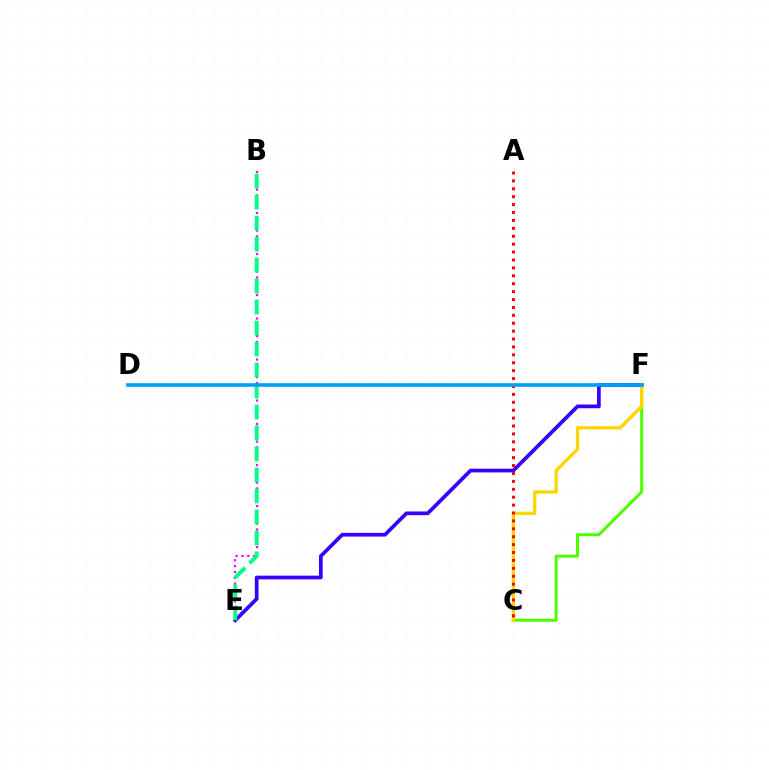{('C', 'F'): [{'color': '#4fff00', 'line_style': 'solid', 'thickness': 2.18}, {'color': '#ffd500', 'line_style': 'solid', 'thickness': 2.39}], ('E', 'F'): [{'color': '#3700ff', 'line_style': 'solid', 'thickness': 2.68}], ('B', 'E'): [{'color': '#ff00ed', 'line_style': 'dotted', 'thickness': 1.59}, {'color': '#00ff86', 'line_style': 'dashed', 'thickness': 2.85}], ('A', 'C'): [{'color': '#ff0000', 'line_style': 'dotted', 'thickness': 2.15}], ('D', 'F'): [{'color': '#009eff', 'line_style': 'solid', 'thickness': 2.61}]}